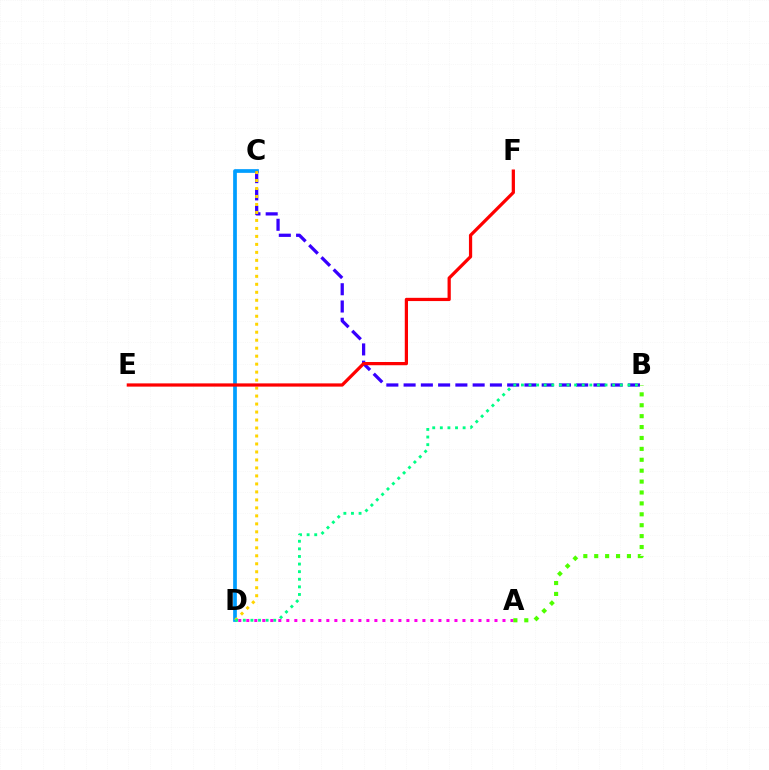{('C', 'D'): [{'color': '#009eff', 'line_style': 'solid', 'thickness': 2.67}, {'color': '#ffd500', 'line_style': 'dotted', 'thickness': 2.17}], ('B', 'C'): [{'color': '#3700ff', 'line_style': 'dashed', 'thickness': 2.34}], ('B', 'D'): [{'color': '#00ff86', 'line_style': 'dotted', 'thickness': 2.07}], ('E', 'F'): [{'color': '#ff0000', 'line_style': 'solid', 'thickness': 2.33}], ('A', 'D'): [{'color': '#ff00ed', 'line_style': 'dotted', 'thickness': 2.18}], ('A', 'B'): [{'color': '#4fff00', 'line_style': 'dotted', 'thickness': 2.96}]}